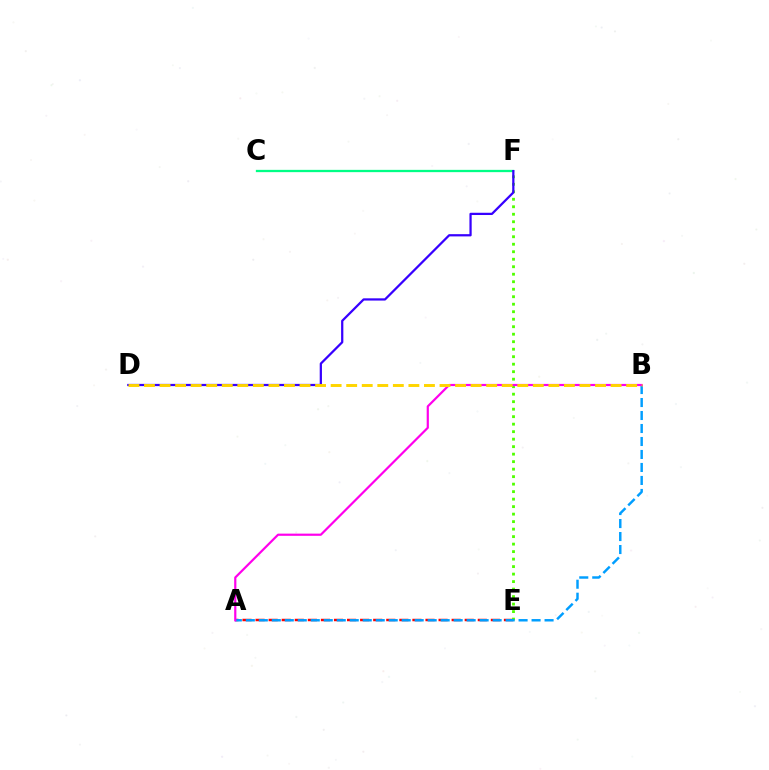{('A', 'E'): [{'color': '#ff0000', 'line_style': 'dashed', 'thickness': 1.78}], ('C', 'F'): [{'color': '#00ff86', 'line_style': 'solid', 'thickness': 1.65}], ('E', 'F'): [{'color': '#4fff00', 'line_style': 'dotted', 'thickness': 2.04}], ('A', 'B'): [{'color': '#009eff', 'line_style': 'dashed', 'thickness': 1.76}, {'color': '#ff00ed', 'line_style': 'solid', 'thickness': 1.58}], ('D', 'F'): [{'color': '#3700ff', 'line_style': 'solid', 'thickness': 1.62}], ('B', 'D'): [{'color': '#ffd500', 'line_style': 'dashed', 'thickness': 2.11}]}